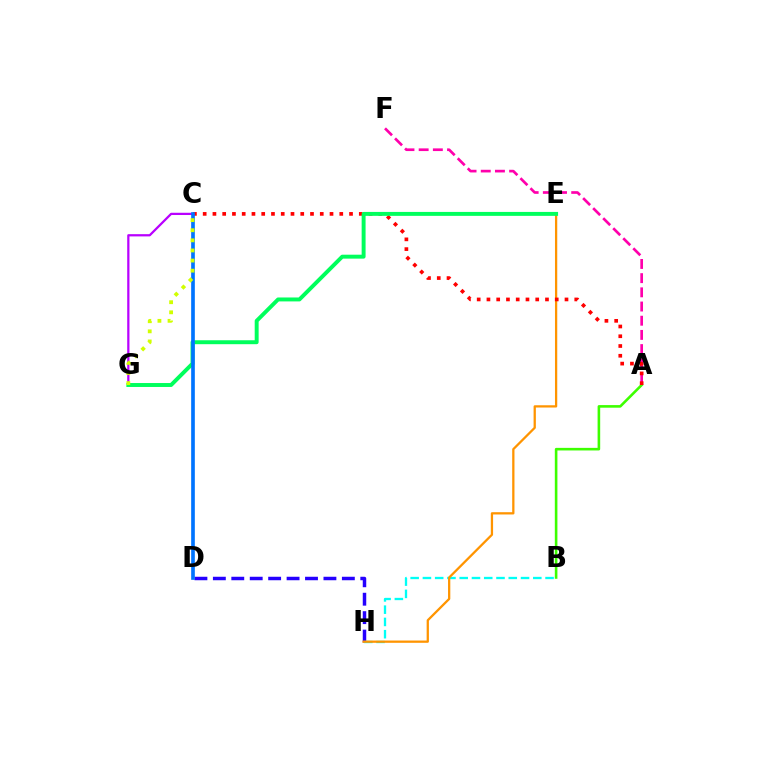{('D', 'H'): [{'color': '#2500ff', 'line_style': 'dashed', 'thickness': 2.5}], ('A', 'F'): [{'color': '#ff00ac', 'line_style': 'dashed', 'thickness': 1.93}], ('C', 'G'): [{'color': '#b900ff', 'line_style': 'solid', 'thickness': 1.61}, {'color': '#d1ff00', 'line_style': 'dotted', 'thickness': 2.74}], ('B', 'H'): [{'color': '#00fff6', 'line_style': 'dashed', 'thickness': 1.67}], ('A', 'B'): [{'color': '#3dff00', 'line_style': 'solid', 'thickness': 1.87}], ('E', 'H'): [{'color': '#ff9400', 'line_style': 'solid', 'thickness': 1.64}], ('A', 'C'): [{'color': '#ff0000', 'line_style': 'dotted', 'thickness': 2.65}], ('E', 'G'): [{'color': '#00ff5c', 'line_style': 'solid', 'thickness': 2.83}], ('C', 'D'): [{'color': '#0074ff', 'line_style': 'solid', 'thickness': 2.64}]}